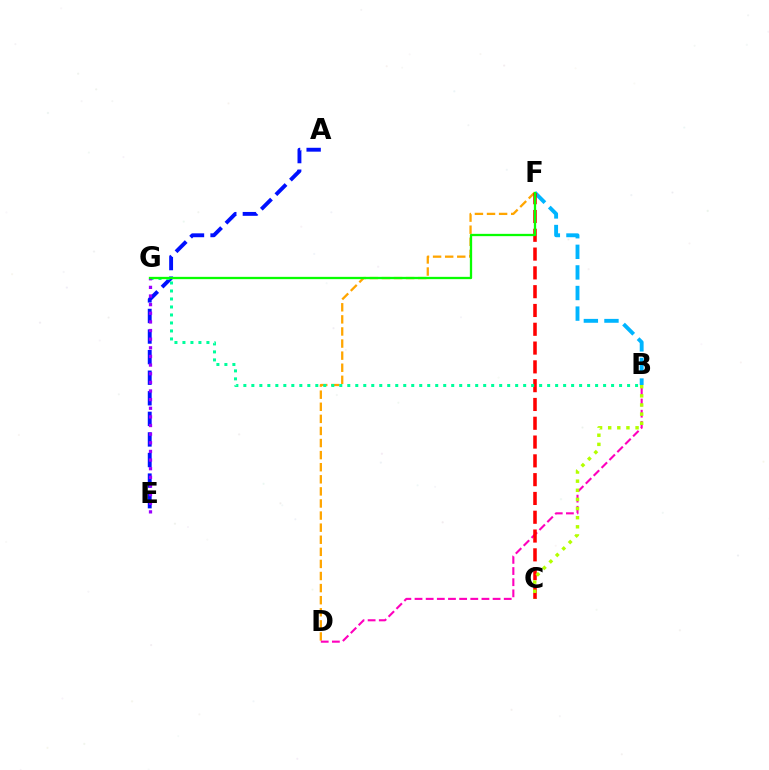{('B', 'F'): [{'color': '#00b5ff', 'line_style': 'dashed', 'thickness': 2.8}], ('A', 'E'): [{'color': '#0010ff', 'line_style': 'dashed', 'thickness': 2.8}], ('D', 'F'): [{'color': '#ffa500', 'line_style': 'dashed', 'thickness': 1.64}], ('B', 'D'): [{'color': '#ff00bd', 'line_style': 'dashed', 'thickness': 1.51}], ('C', 'F'): [{'color': '#ff0000', 'line_style': 'dashed', 'thickness': 2.55}], ('B', 'G'): [{'color': '#00ff9d', 'line_style': 'dotted', 'thickness': 2.17}], ('B', 'C'): [{'color': '#b3ff00', 'line_style': 'dotted', 'thickness': 2.48}], ('E', 'G'): [{'color': '#9b00ff', 'line_style': 'dotted', 'thickness': 2.35}], ('F', 'G'): [{'color': '#08ff00', 'line_style': 'solid', 'thickness': 1.65}]}